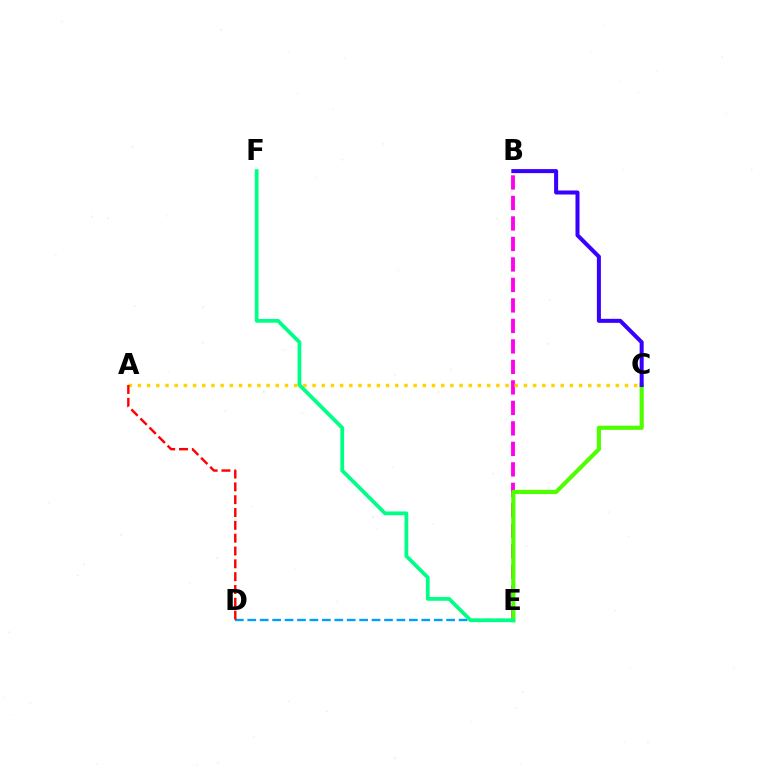{('B', 'E'): [{'color': '#ff00ed', 'line_style': 'dashed', 'thickness': 2.78}], ('D', 'E'): [{'color': '#009eff', 'line_style': 'dashed', 'thickness': 1.69}], ('C', 'E'): [{'color': '#4fff00', 'line_style': 'solid', 'thickness': 2.99}], ('A', 'C'): [{'color': '#ffd500', 'line_style': 'dotted', 'thickness': 2.5}], ('A', 'D'): [{'color': '#ff0000', 'line_style': 'dashed', 'thickness': 1.74}], ('E', 'F'): [{'color': '#00ff86', 'line_style': 'solid', 'thickness': 2.7}], ('B', 'C'): [{'color': '#3700ff', 'line_style': 'solid', 'thickness': 2.89}]}